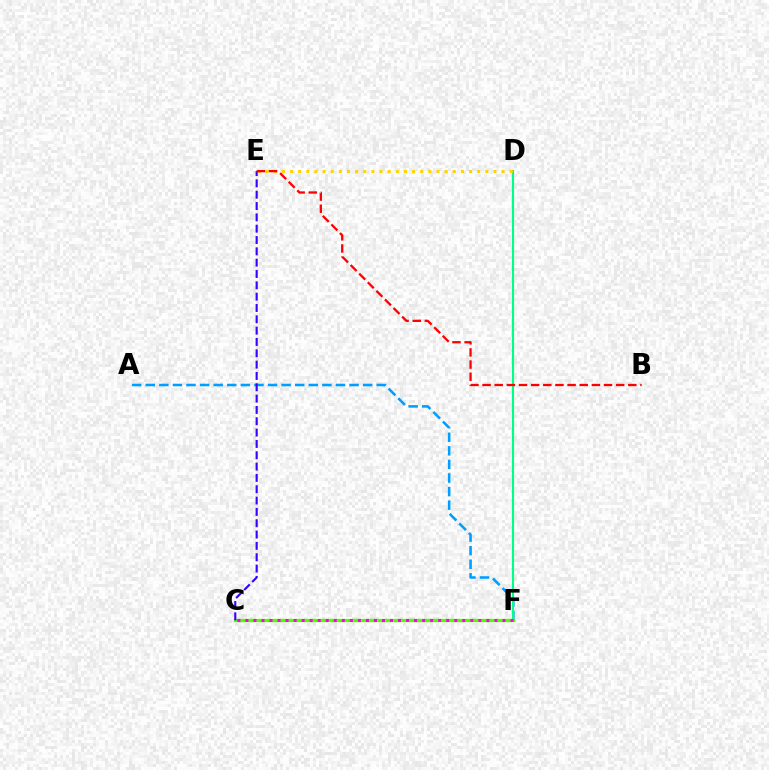{('A', 'F'): [{'color': '#009eff', 'line_style': 'dashed', 'thickness': 1.85}], ('D', 'F'): [{'color': '#00ff86', 'line_style': 'solid', 'thickness': 1.52}], ('C', 'F'): [{'color': '#4fff00', 'line_style': 'solid', 'thickness': 2.37}, {'color': '#ff00ed', 'line_style': 'dotted', 'thickness': 2.18}], ('D', 'E'): [{'color': '#ffd500', 'line_style': 'dotted', 'thickness': 2.21}], ('C', 'E'): [{'color': '#3700ff', 'line_style': 'dashed', 'thickness': 1.54}], ('B', 'E'): [{'color': '#ff0000', 'line_style': 'dashed', 'thickness': 1.65}]}